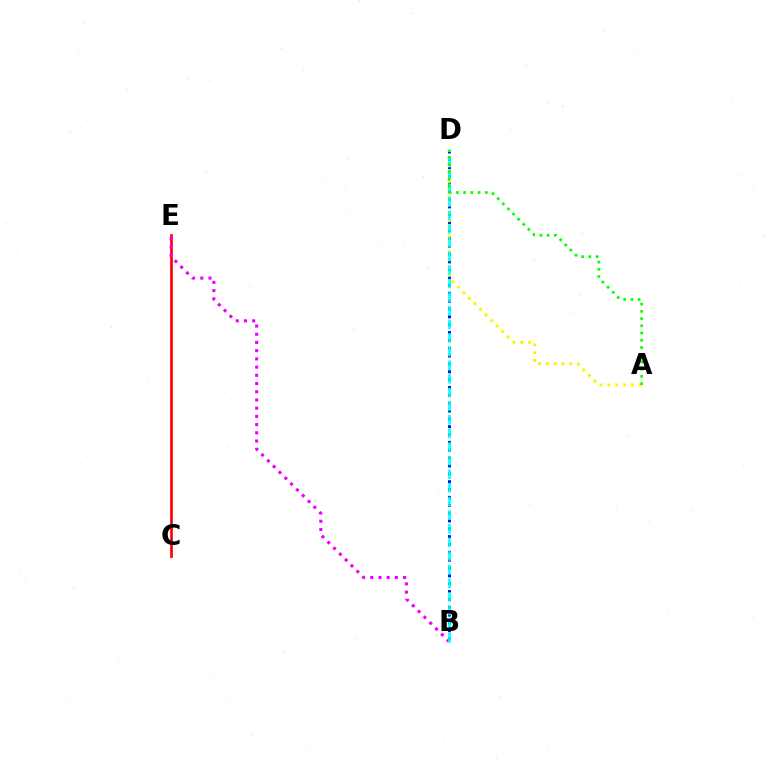{('C', 'E'): [{'color': '#ff0000', 'line_style': 'solid', 'thickness': 1.94}], ('B', 'D'): [{'color': '#0010ff', 'line_style': 'dotted', 'thickness': 2.13}, {'color': '#00fff6', 'line_style': 'dashed', 'thickness': 1.85}], ('B', 'E'): [{'color': '#ee00ff', 'line_style': 'dotted', 'thickness': 2.23}], ('A', 'D'): [{'color': '#fcf500', 'line_style': 'dotted', 'thickness': 2.13}, {'color': '#08ff00', 'line_style': 'dotted', 'thickness': 1.96}]}